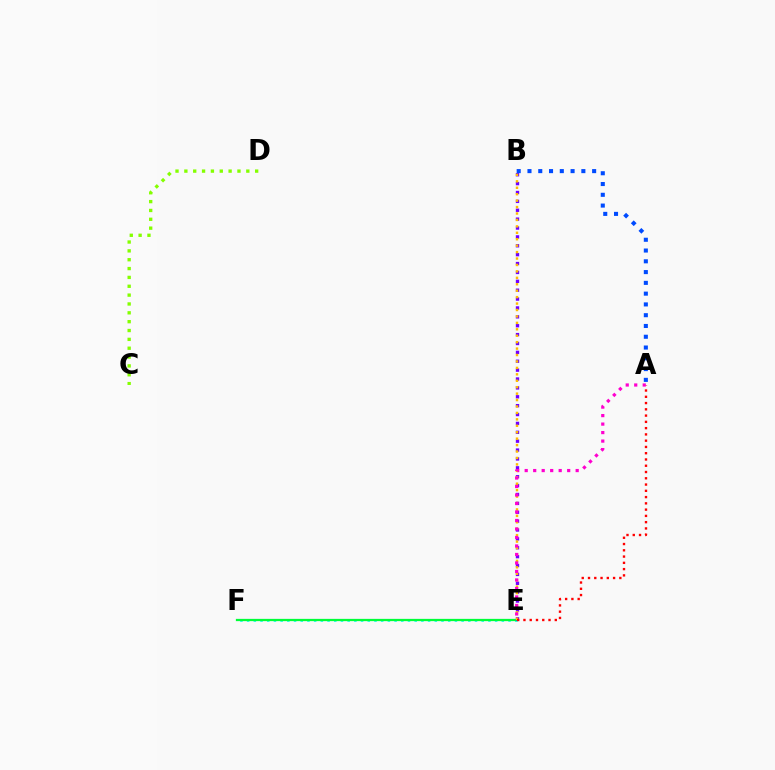{('E', 'F'): [{'color': '#00fff6', 'line_style': 'dotted', 'thickness': 1.82}, {'color': '#00ff39', 'line_style': 'solid', 'thickness': 1.63}], ('C', 'D'): [{'color': '#84ff00', 'line_style': 'dotted', 'thickness': 2.4}], ('B', 'E'): [{'color': '#7200ff', 'line_style': 'dotted', 'thickness': 2.41}, {'color': '#ffbd00', 'line_style': 'dotted', 'thickness': 1.75}], ('A', 'B'): [{'color': '#004bff', 'line_style': 'dotted', 'thickness': 2.93}], ('A', 'E'): [{'color': '#ff0000', 'line_style': 'dotted', 'thickness': 1.7}, {'color': '#ff00cf', 'line_style': 'dotted', 'thickness': 2.31}]}